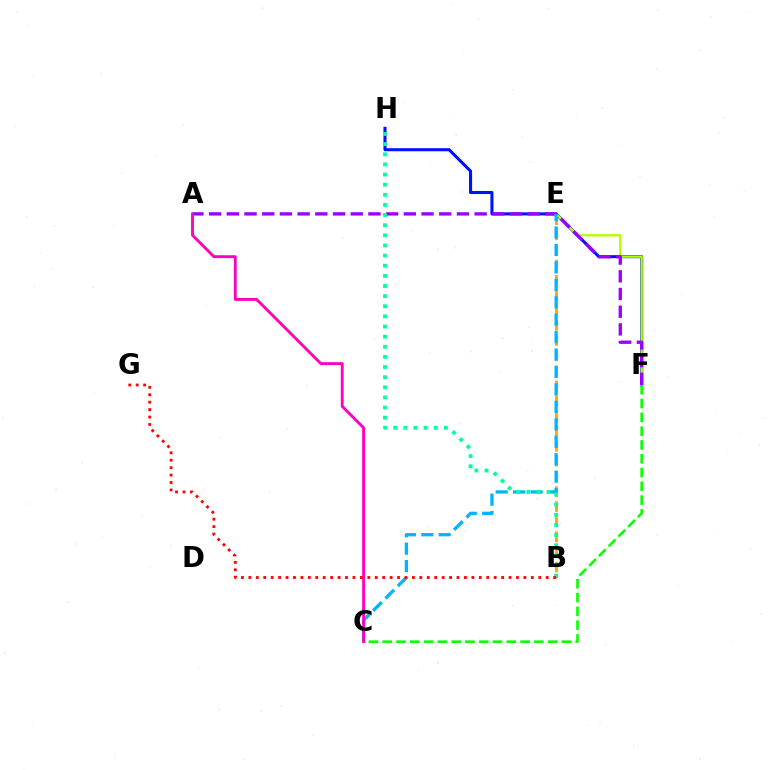{('F', 'H'): [{'color': '#0010ff', 'line_style': 'solid', 'thickness': 2.21}], ('B', 'E'): [{'color': '#ffa500', 'line_style': 'dashed', 'thickness': 2.05}], ('E', 'F'): [{'color': '#b3ff00', 'line_style': 'solid', 'thickness': 1.68}], ('C', 'F'): [{'color': '#08ff00', 'line_style': 'dashed', 'thickness': 1.87}], ('A', 'F'): [{'color': '#9b00ff', 'line_style': 'dashed', 'thickness': 2.4}], ('C', 'E'): [{'color': '#00b5ff', 'line_style': 'dashed', 'thickness': 2.37}], ('A', 'C'): [{'color': '#ff00bd', 'line_style': 'solid', 'thickness': 2.06}], ('B', 'H'): [{'color': '#00ff9d', 'line_style': 'dotted', 'thickness': 2.75}], ('B', 'G'): [{'color': '#ff0000', 'line_style': 'dotted', 'thickness': 2.02}]}